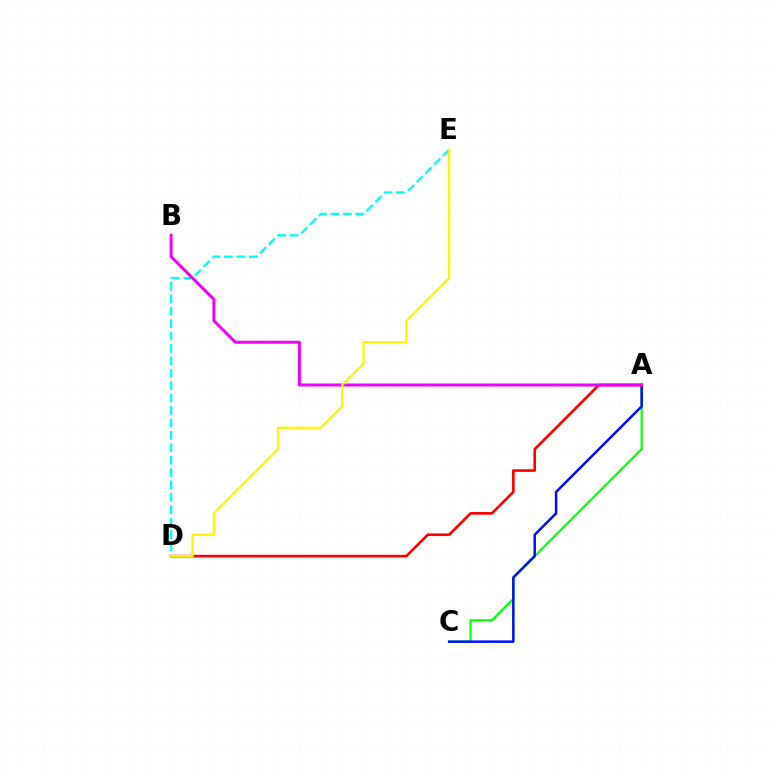{('A', 'C'): [{'color': '#08ff00', 'line_style': 'solid', 'thickness': 1.58}, {'color': '#0010ff', 'line_style': 'solid', 'thickness': 1.82}], ('D', 'E'): [{'color': '#00fff6', 'line_style': 'dashed', 'thickness': 1.69}, {'color': '#fcf500', 'line_style': 'solid', 'thickness': 1.61}], ('A', 'D'): [{'color': '#ff0000', 'line_style': 'solid', 'thickness': 1.9}], ('A', 'B'): [{'color': '#ee00ff', 'line_style': 'solid', 'thickness': 2.13}]}